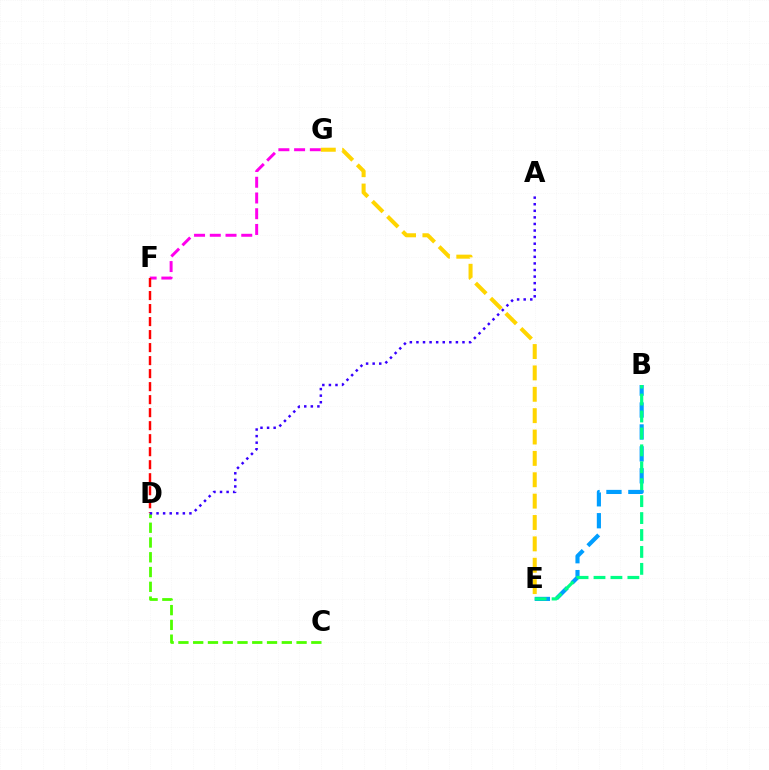{('F', 'G'): [{'color': '#ff00ed', 'line_style': 'dashed', 'thickness': 2.14}], ('C', 'D'): [{'color': '#4fff00', 'line_style': 'dashed', 'thickness': 2.01}], ('D', 'F'): [{'color': '#ff0000', 'line_style': 'dashed', 'thickness': 1.77}], ('B', 'E'): [{'color': '#009eff', 'line_style': 'dashed', 'thickness': 2.98}, {'color': '#00ff86', 'line_style': 'dashed', 'thickness': 2.3}], ('A', 'D'): [{'color': '#3700ff', 'line_style': 'dotted', 'thickness': 1.79}], ('E', 'G'): [{'color': '#ffd500', 'line_style': 'dashed', 'thickness': 2.9}]}